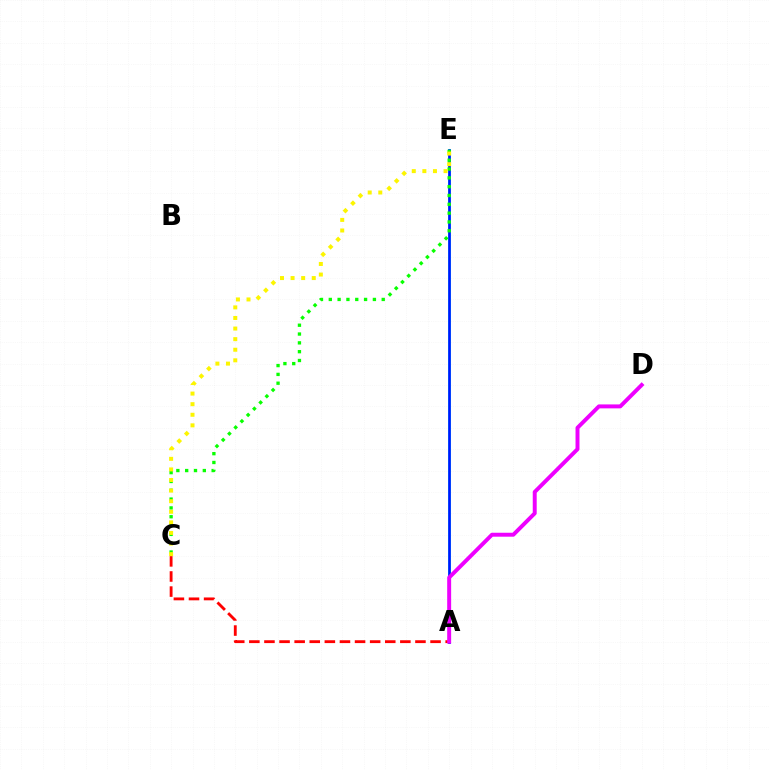{('A', 'E'): [{'color': '#00fff6', 'line_style': 'solid', 'thickness': 1.99}, {'color': '#0010ff', 'line_style': 'solid', 'thickness': 1.86}], ('A', 'C'): [{'color': '#ff0000', 'line_style': 'dashed', 'thickness': 2.05}], ('A', 'D'): [{'color': '#ee00ff', 'line_style': 'solid', 'thickness': 2.84}], ('C', 'E'): [{'color': '#08ff00', 'line_style': 'dotted', 'thickness': 2.4}, {'color': '#fcf500', 'line_style': 'dotted', 'thickness': 2.88}]}